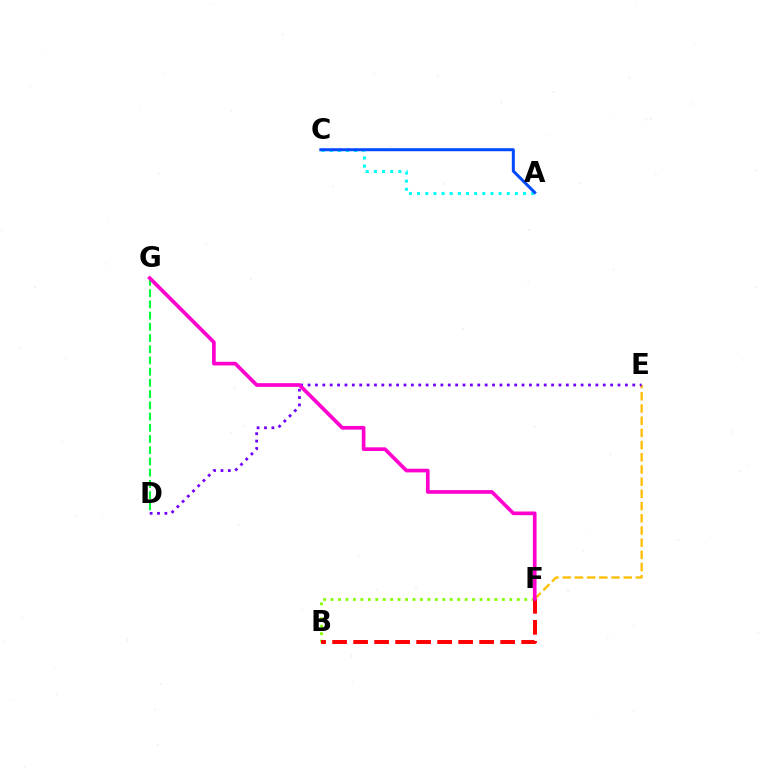{('A', 'C'): [{'color': '#00fff6', 'line_style': 'dotted', 'thickness': 2.21}, {'color': '#004bff', 'line_style': 'solid', 'thickness': 2.18}], ('E', 'F'): [{'color': '#ffbd00', 'line_style': 'dashed', 'thickness': 1.66}], ('D', 'G'): [{'color': '#00ff39', 'line_style': 'dashed', 'thickness': 1.52}], ('D', 'E'): [{'color': '#7200ff', 'line_style': 'dotted', 'thickness': 2.01}], ('B', 'F'): [{'color': '#84ff00', 'line_style': 'dotted', 'thickness': 2.02}, {'color': '#ff0000', 'line_style': 'dashed', 'thickness': 2.85}], ('F', 'G'): [{'color': '#ff00cf', 'line_style': 'solid', 'thickness': 2.65}]}